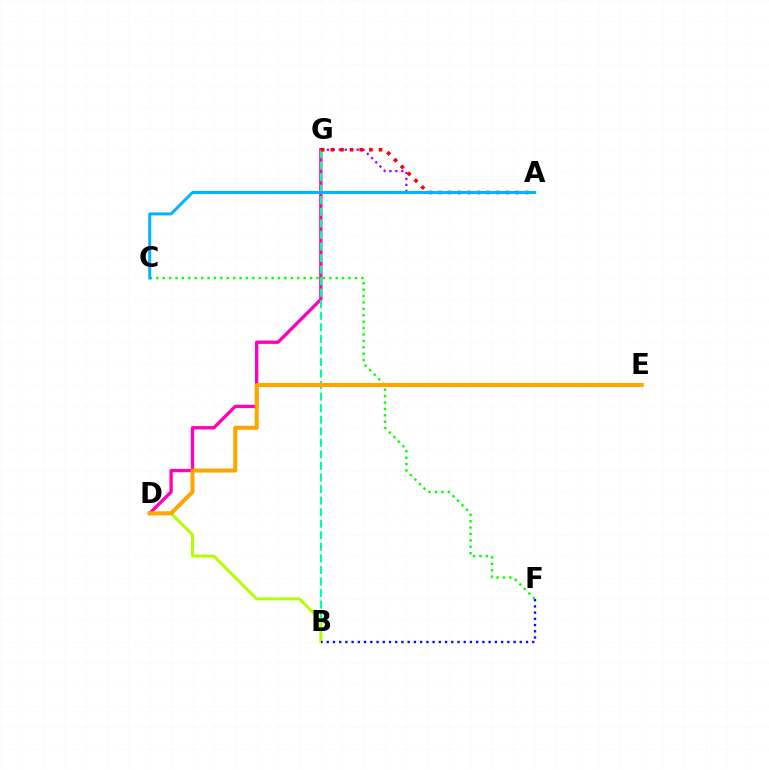{('D', 'G'): [{'color': '#ff00bd', 'line_style': 'solid', 'thickness': 2.4}], ('B', 'G'): [{'color': '#00ff9d', 'line_style': 'dashed', 'thickness': 1.57}], ('B', 'D'): [{'color': '#b3ff00', 'line_style': 'solid', 'thickness': 2.14}], ('A', 'G'): [{'color': '#9b00ff', 'line_style': 'dotted', 'thickness': 1.62}, {'color': '#ff0000', 'line_style': 'dotted', 'thickness': 2.62}], ('B', 'F'): [{'color': '#0010ff', 'line_style': 'dotted', 'thickness': 1.69}], ('C', 'F'): [{'color': '#08ff00', 'line_style': 'dotted', 'thickness': 1.74}], ('A', 'C'): [{'color': '#00b5ff', 'line_style': 'solid', 'thickness': 2.16}], ('D', 'E'): [{'color': '#ffa500', 'line_style': 'solid', 'thickness': 2.93}]}